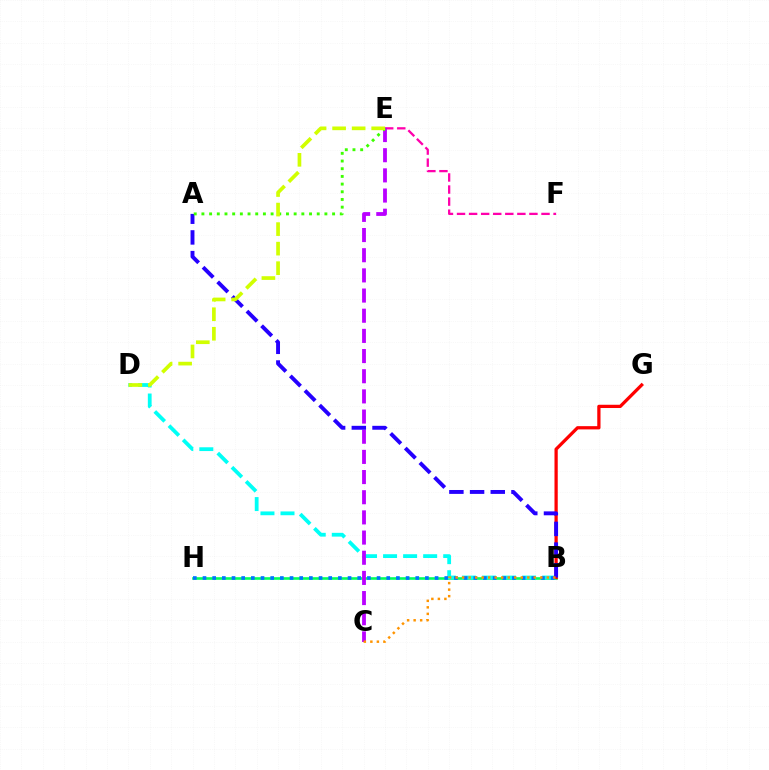{('B', 'H'): [{'color': '#00ff5c', 'line_style': 'solid', 'thickness': 1.89}, {'color': '#0074ff', 'line_style': 'dotted', 'thickness': 2.63}], ('B', 'D'): [{'color': '#00fff6', 'line_style': 'dashed', 'thickness': 2.72}], ('E', 'F'): [{'color': '#ff00ac', 'line_style': 'dashed', 'thickness': 1.64}], ('B', 'G'): [{'color': '#ff0000', 'line_style': 'solid', 'thickness': 2.34}], ('C', 'E'): [{'color': '#b900ff', 'line_style': 'dashed', 'thickness': 2.74}], ('A', 'B'): [{'color': '#2500ff', 'line_style': 'dashed', 'thickness': 2.81}], ('B', 'C'): [{'color': '#ff9400', 'line_style': 'dotted', 'thickness': 1.77}], ('A', 'E'): [{'color': '#3dff00', 'line_style': 'dotted', 'thickness': 2.09}], ('D', 'E'): [{'color': '#d1ff00', 'line_style': 'dashed', 'thickness': 2.65}]}